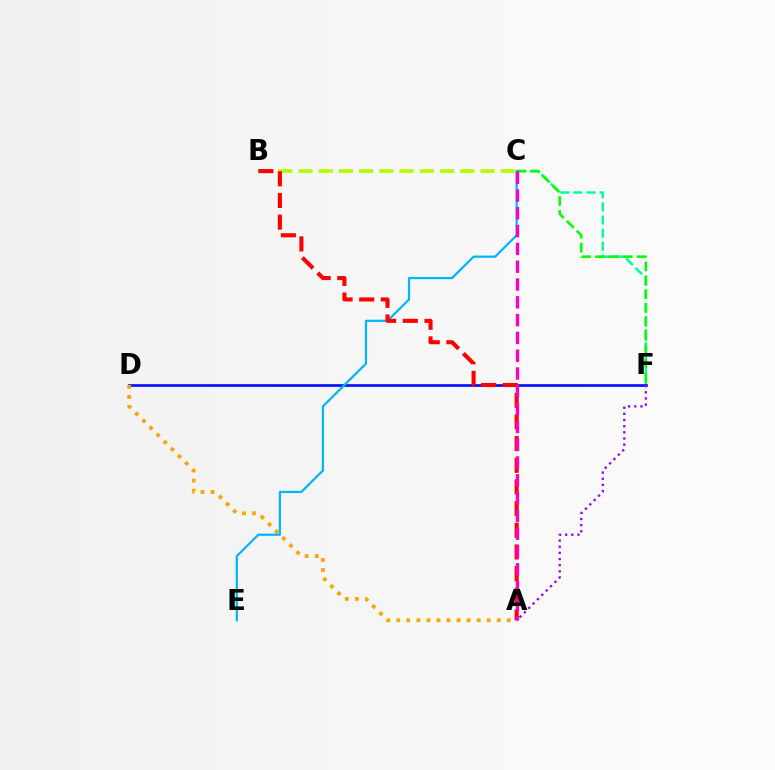{('C', 'F'): [{'color': '#00ff9d', 'line_style': 'dashed', 'thickness': 1.78}, {'color': '#08ff00', 'line_style': 'dashed', 'thickness': 1.89}], ('D', 'F'): [{'color': '#0010ff', 'line_style': 'solid', 'thickness': 1.93}], ('A', 'D'): [{'color': '#ffa500', 'line_style': 'dotted', 'thickness': 2.73}], ('B', 'C'): [{'color': '#b3ff00', 'line_style': 'dashed', 'thickness': 2.75}], ('C', 'E'): [{'color': '#00b5ff', 'line_style': 'solid', 'thickness': 1.61}], ('A', 'B'): [{'color': '#ff0000', 'line_style': 'dashed', 'thickness': 2.94}], ('A', 'C'): [{'color': '#ff00bd', 'line_style': 'dashed', 'thickness': 2.42}], ('A', 'F'): [{'color': '#9b00ff', 'line_style': 'dotted', 'thickness': 1.67}]}